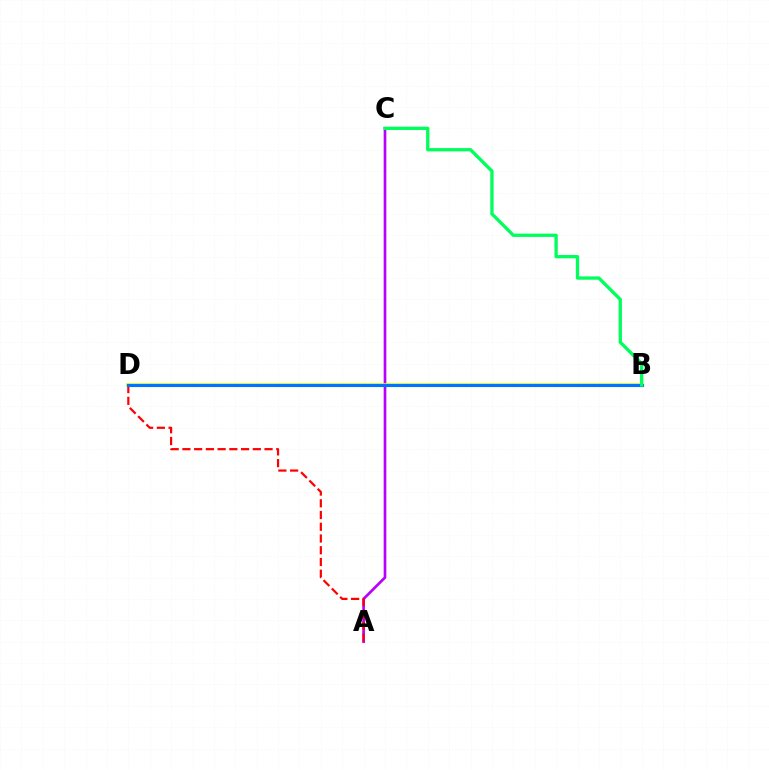{('A', 'C'): [{'color': '#b900ff', 'line_style': 'solid', 'thickness': 1.93}], ('B', 'D'): [{'color': '#d1ff00', 'line_style': 'solid', 'thickness': 2.59}, {'color': '#0074ff', 'line_style': 'solid', 'thickness': 2.24}], ('A', 'D'): [{'color': '#ff0000', 'line_style': 'dashed', 'thickness': 1.59}], ('B', 'C'): [{'color': '#00ff5c', 'line_style': 'solid', 'thickness': 2.39}]}